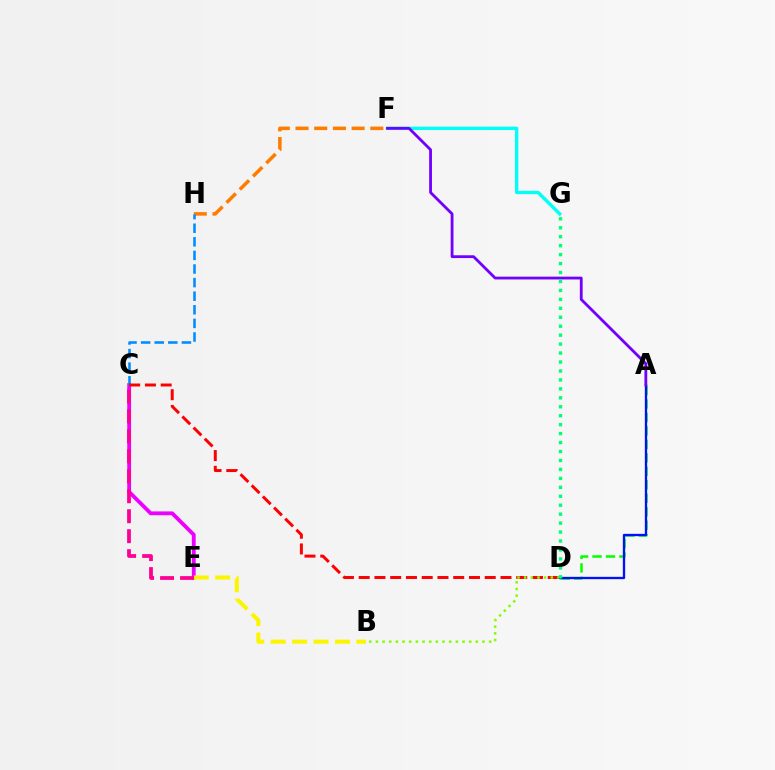{('F', 'H'): [{'color': '#ff7c00', 'line_style': 'dashed', 'thickness': 2.54}], ('C', 'E'): [{'color': '#ee00ff', 'line_style': 'solid', 'thickness': 2.75}, {'color': '#ff0094', 'line_style': 'dashed', 'thickness': 2.71}], ('C', 'H'): [{'color': '#008cff', 'line_style': 'dashed', 'thickness': 1.85}], ('C', 'D'): [{'color': '#ff0000', 'line_style': 'dashed', 'thickness': 2.14}], ('F', 'G'): [{'color': '#00fff6', 'line_style': 'solid', 'thickness': 2.43}], ('B', 'E'): [{'color': '#fcf500', 'line_style': 'dashed', 'thickness': 2.91}], ('B', 'D'): [{'color': '#84ff00', 'line_style': 'dotted', 'thickness': 1.81}], ('A', 'D'): [{'color': '#08ff00', 'line_style': 'dashed', 'thickness': 1.83}, {'color': '#0010ff', 'line_style': 'solid', 'thickness': 1.67}], ('A', 'F'): [{'color': '#7200ff', 'line_style': 'solid', 'thickness': 2.02}], ('D', 'G'): [{'color': '#00ff74', 'line_style': 'dotted', 'thickness': 2.43}]}